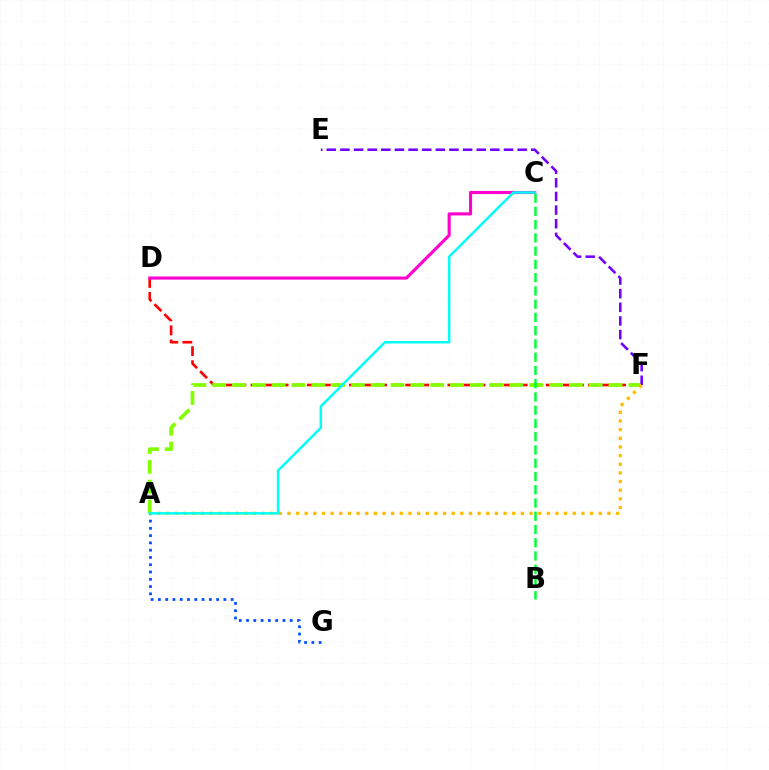{('D', 'F'): [{'color': '#ff0000', 'line_style': 'dashed', 'thickness': 1.91}], ('A', 'F'): [{'color': '#84ff00', 'line_style': 'dashed', 'thickness': 2.69}, {'color': '#ffbd00', 'line_style': 'dotted', 'thickness': 2.35}], ('A', 'G'): [{'color': '#004bff', 'line_style': 'dotted', 'thickness': 1.98}], ('C', 'D'): [{'color': '#ff00cf', 'line_style': 'solid', 'thickness': 2.23}], ('E', 'F'): [{'color': '#7200ff', 'line_style': 'dashed', 'thickness': 1.85}], ('B', 'C'): [{'color': '#00ff39', 'line_style': 'dashed', 'thickness': 1.8}], ('A', 'C'): [{'color': '#00fff6', 'line_style': 'solid', 'thickness': 1.79}]}